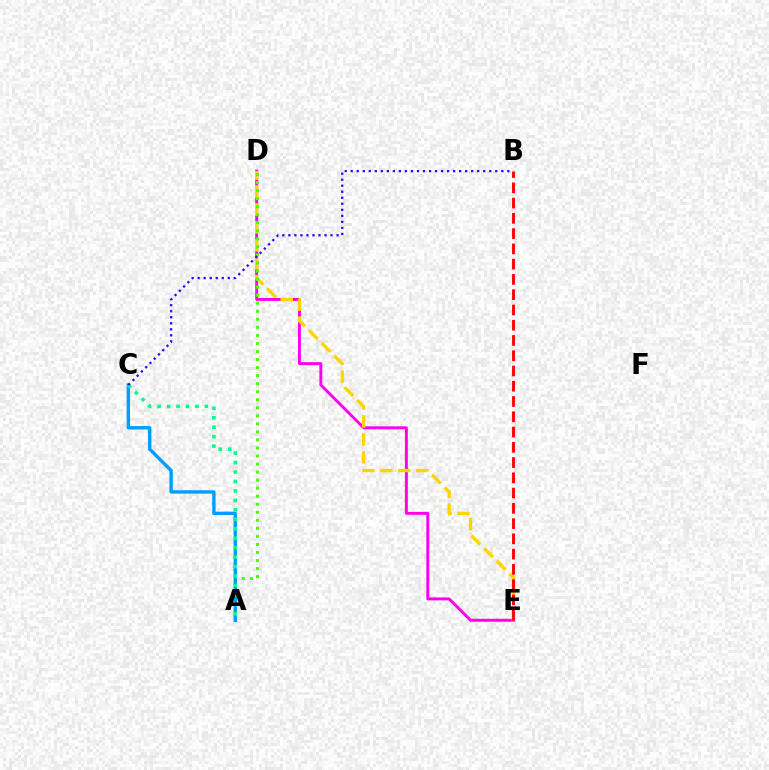{('D', 'E'): [{'color': '#ff00ed', 'line_style': 'solid', 'thickness': 2.09}, {'color': '#ffd500', 'line_style': 'dashed', 'thickness': 2.43}], ('A', 'D'): [{'color': '#4fff00', 'line_style': 'dotted', 'thickness': 2.19}], ('A', 'C'): [{'color': '#009eff', 'line_style': 'solid', 'thickness': 2.43}, {'color': '#00ff86', 'line_style': 'dotted', 'thickness': 2.57}], ('B', 'E'): [{'color': '#ff0000', 'line_style': 'dashed', 'thickness': 2.07}], ('B', 'C'): [{'color': '#3700ff', 'line_style': 'dotted', 'thickness': 1.64}]}